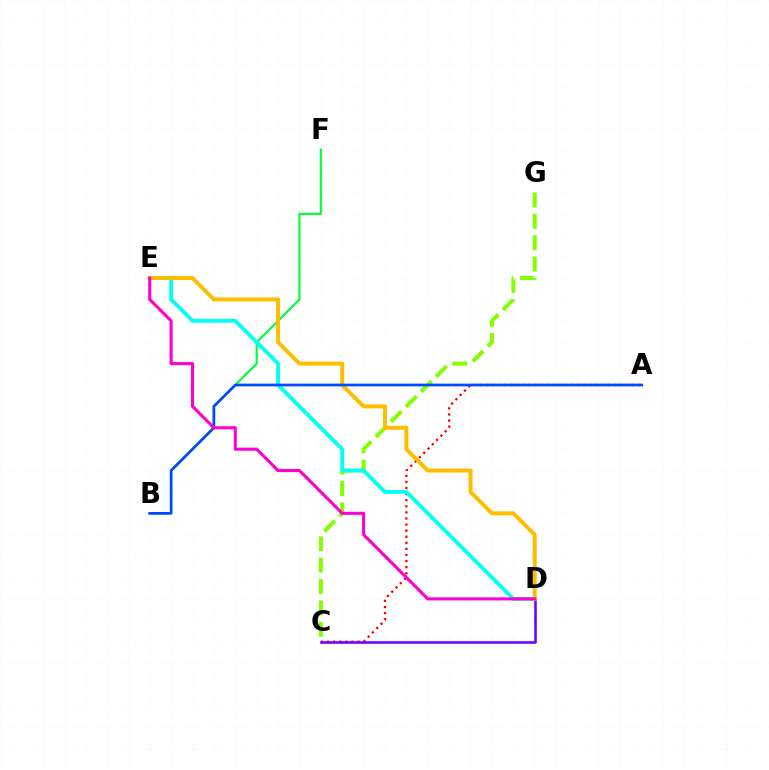{('A', 'C'): [{'color': '#ff0000', 'line_style': 'dotted', 'thickness': 1.65}], ('B', 'F'): [{'color': '#00ff39', 'line_style': 'solid', 'thickness': 1.56}], ('C', 'G'): [{'color': '#84ff00', 'line_style': 'dashed', 'thickness': 2.9}], ('C', 'D'): [{'color': '#7200ff', 'line_style': 'solid', 'thickness': 1.87}], ('D', 'E'): [{'color': '#00fff6', 'line_style': 'solid', 'thickness': 2.75}, {'color': '#ffbd00', 'line_style': 'solid', 'thickness': 2.85}, {'color': '#ff00cf', 'line_style': 'solid', 'thickness': 2.22}], ('A', 'B'): [{'color': '#004bff', 'line_style': 'solid', 'thickness': 1.97}]}